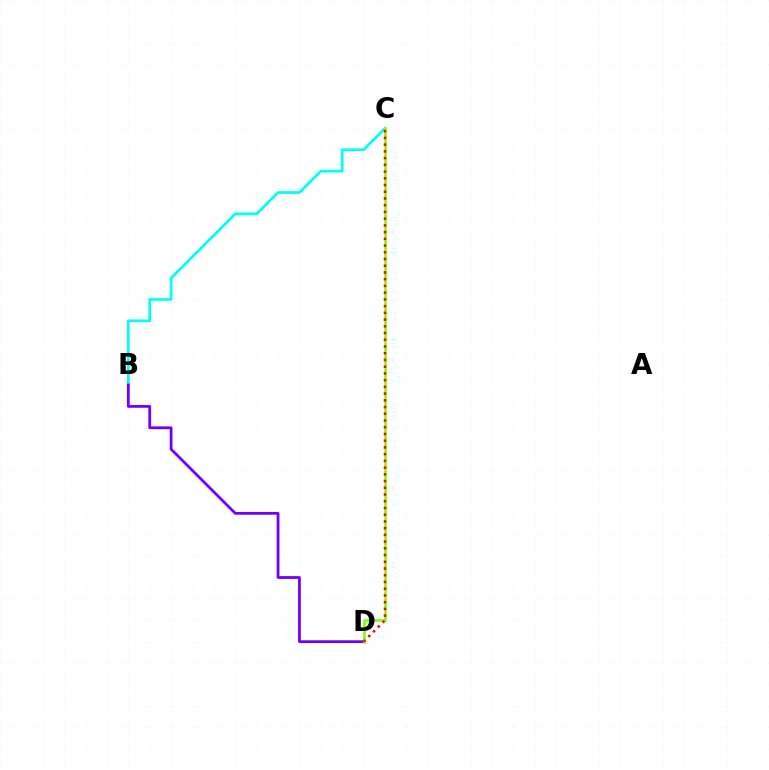{('B', 'C'): [{'color': '#00fff6', 'line_style': 'solid', 'thickness': 1.97}], ('B', 'D'): [{'color': '#7200ff', 'line_style': 'solid', 'thickness': 2.01}], ('C', 'D'): [{'color': '#84ff00', 'line_style': 'solid', 'thickness': 1.93}, {'color': '#ff0000', 'line_style': 'dotted', 'thickness': 1.83}]}